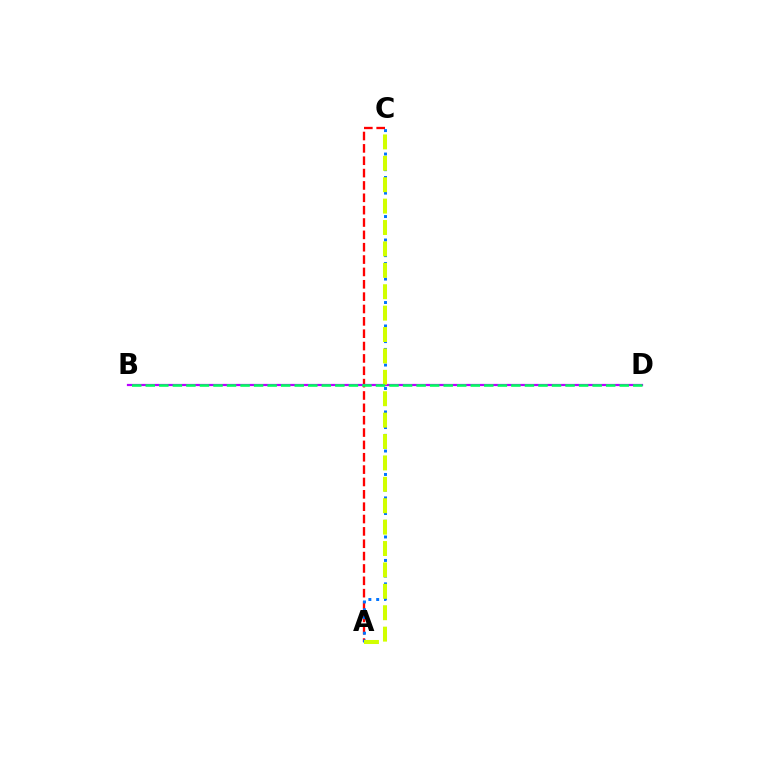{('A', 'C'): [{'color': '#ff0000', 'line_style': 'dashed', 'thickness': 1.68}, {'color': '#0074ff', 'line_style': 'dotted', 'thickness': 2.12}, {'color': '#d1ff00', 'line_style': 'dashed', 'thickness': 2.91}], ('B', 'D'): [{'color': '#b900ff', 'line_style': 'solid', 'thickness': 1.6}, {'color': '#00ff5c', 'line_style': 'dashed', 'thickness': 1.84}]}